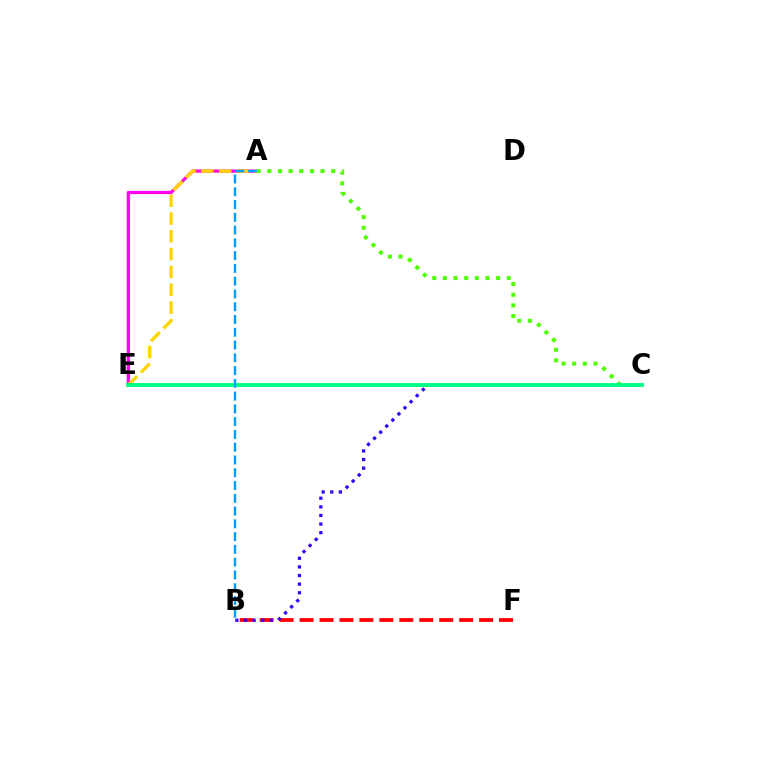{('A', 'E'): [{'color': '#ff00ed', 'line_style': 'solid', 'thickness': 2.3}, {'color': '#ffd500', 'line_style': 'dashed', 'thickness': 2.42}], ('B', 'F'): [{'color': '#ff0000', 'line_style': 'dashed', 'thickness': 2.71}], ('A', 'C'): [{'color': '#4fff00', 'line_style': 'dotted', 'thickness': 2.89}], ('B', 'C'): [{'color': '#3700ff', 'line_style': 'dotted', 'thickness': 2.34}], ('C', 'E'): [{'color': '#00ff86', 'line_style': 'solid', 'thickness': 2.78}], ('A', 'B'): [{'color': '#009eff', 'line_style': 'dashed', 'thickness': 1.73}]}